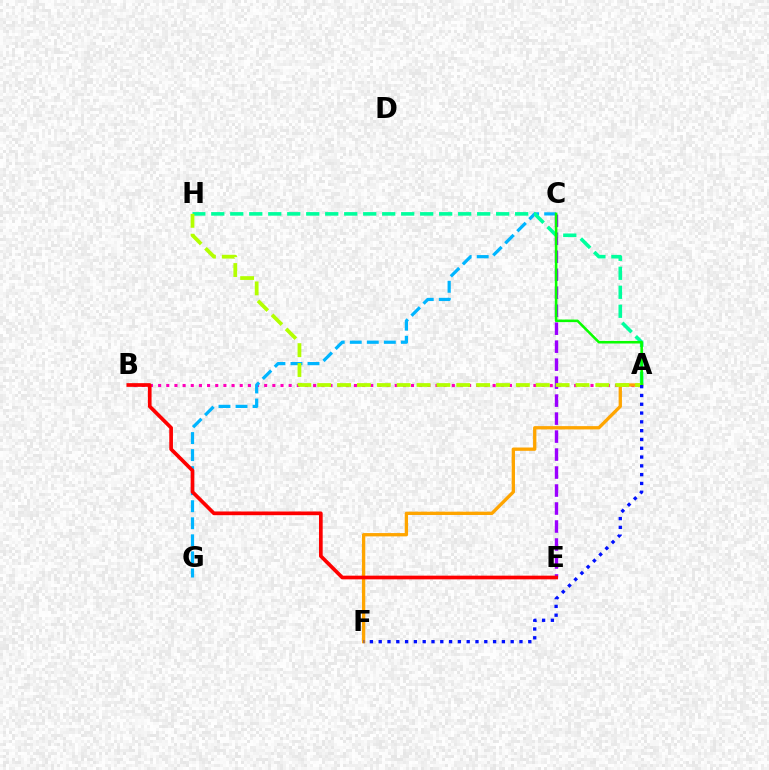{('A', 'B'): [{'color': '#ff00bd', 'line_style': 'dotted', 'thickness': 2.22}], ('C', 'E'): [{'color': '#9b00ff', 'line_style': 'dashed', 'thickness': 2.44}], ('C', 'G'): [{'color': '#00b5ff', 'line_style': 'dashed', 'thickness': 2.31}], ('A', 'H'): [{'color': '#00ff9d', 'line_style': 'dashed', 'thickness': 2.58}, {'color': '#b3ff00', 'line_style': 'dashed', 'thickness': 2.7}], ('A', 'F'): [{'color': '#ffa500', 'line_style': 'solid', 'thickness': 2.39}, {'color': '#0010ff', 'line_style': 'dotted', 'thickness': 2.39}], ('B', 'E'): [{'color': '#ff0000', 'line_style': 'solid', 'thickness': 2.66}], ('A', 'C'): [{'color': '#08ff00', 'line_style': 'solid', 'thickness': 1.84}]}